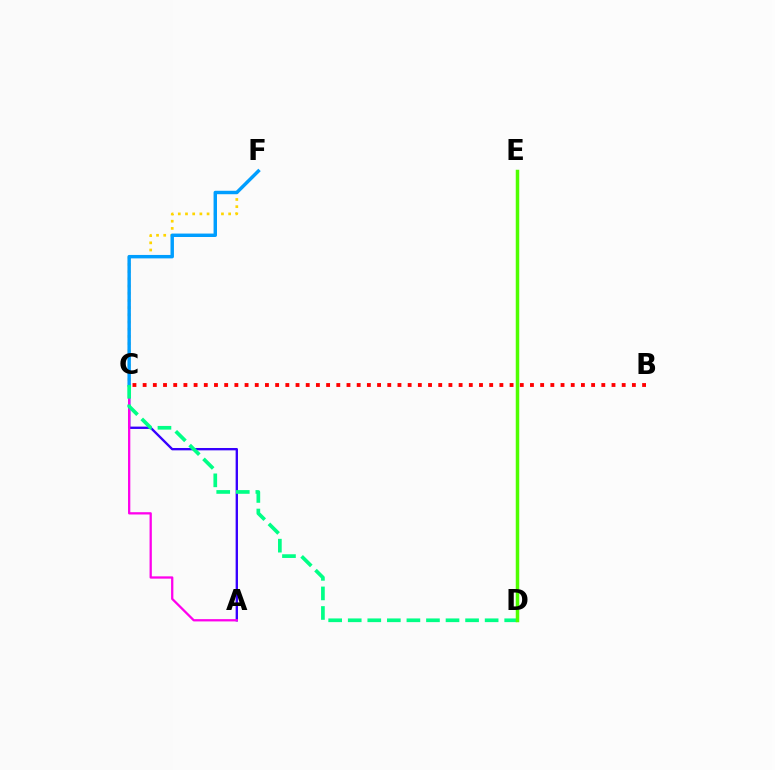{('A', 'C'): [{'color': '#3700ff', 'line_style': 'solid', 'thickness': 1.69}, {'color': '#ff00ed', 'line_style': 'solid', 'thickness': 1.65}], ('C', 'F'): [{'color': '#ffd500', 'line_style': 'dotted', 'thickness': 1.95}, {'color': '#009eff', 'line_style': 'solid', 'thickness': 2.47}], ('B', 'C'): [{'color': '#ff0000', 'line_style': 'dotted', 'thickness': 2.77}], ('C', 'D'): [{'color': '#00ff86', 'line_style': 'dashed', 'thickness': 2.66}], ('D', 'E'): [{'color': '#4fff00', 'line_style': 'solid', 'thickness': 2.51}]}